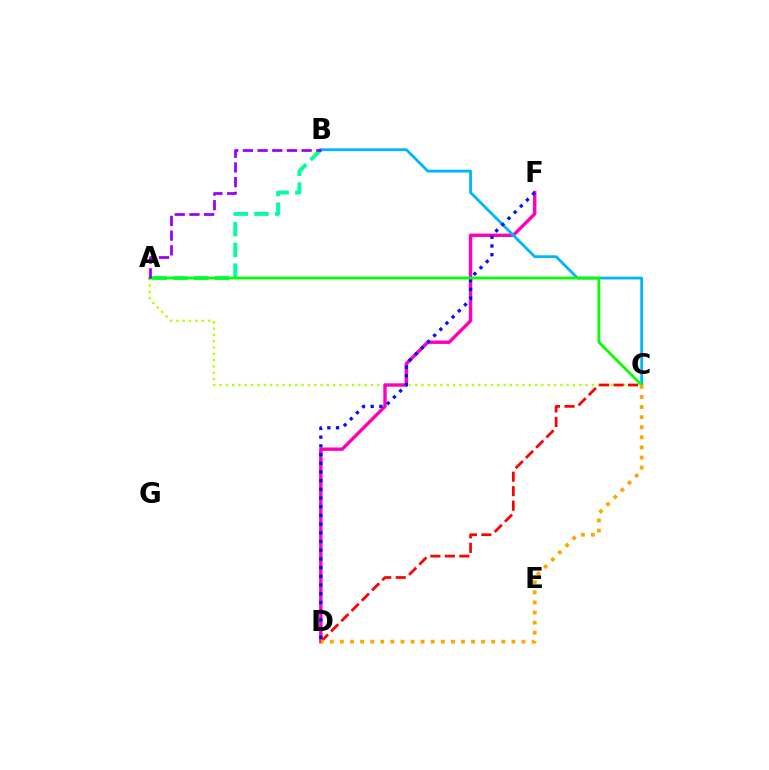{('A', 'B'): [{'color': '#00ff9d', 'line_style': 'dashed', 'thickness': 2.82}, {'color': '#9b00ff', 'line_style': 'dashed', 'thickness': 2.0}], ('A', 'C'): [{'color': '#b3ff00', 'line_style': 'dotted', 'thickness': 1.71}, {'color': '#08ff00', 'line_style': 'solid', 'thickness': 2.02}], ('D', 'F'): [{'color': '#ff00bd', 'line_style': 'solid', 'thickness': 2.45}, {'color': '#0010ff', 'line_style': 'dotted', 'thickness': 2.36}], ('B', 'C'): [{'color': '#00b5ff', 'line_style': 'solid', 'thickness': 2.0}], ('C', 'D'): [{'color': '#ff0000', 'line_style': 'dashed', 'thickness': 1.97}, {'color': '#ffa500', 'line_style': 'dotted', 'thickness': 2.74}]}